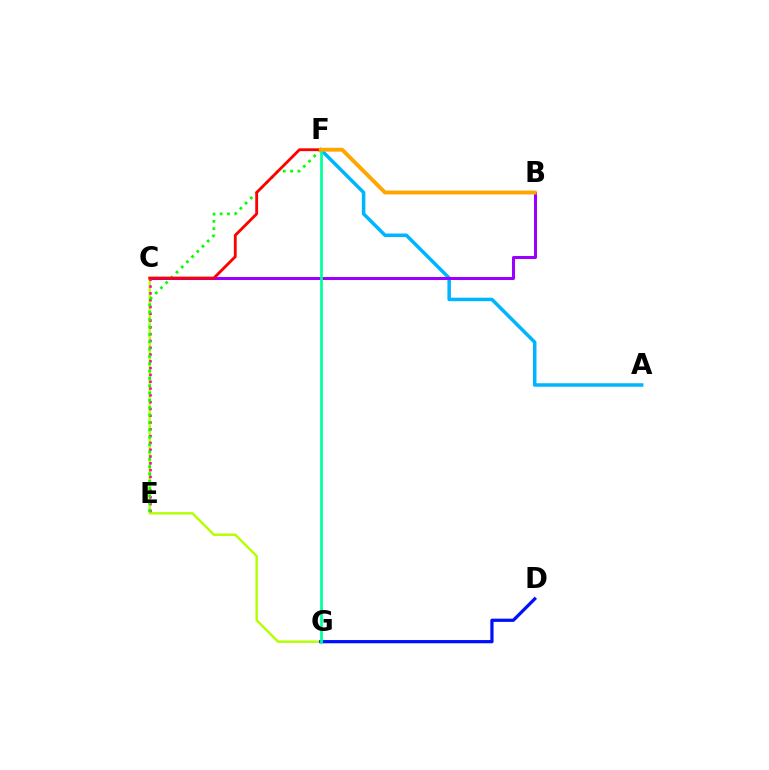{('A', 'F'): [{'color': '#00b5ff', 'line_style': 'solid', 'thickness': 2.53}], ('B', 'C'): [{'color': '#9b00ff', 'line_style': 'solid', 'thickness': 2.18}], ('C', 'G'): [{'color': '#b3ff00', 'line_style': 'solid', 'thickness': 1.74}], ('C', 'E'): [{'color': '#ff00bd', 'line_style': 'dotted', 'thickness': 1.85}], ('E', 'F'): [{'color': '#08ff00', 'line_style': 'dotted', 'thickness': 2.0}], ('D', 'G'): [{'color': '#0010ff', 'line_style': 'solid', 'thickness': 2.32}], ('C', 'F'): [{'color': '#ff0000', 'line_style': 'solid', 'thickness': 2.03}], ('F', 'G'): [{'color': '#00ff9d', 'line_style': 'solid', 'thickness': 1.95}], ('B', 'F'): [{'color': '#ffa500', 'line_style': 'solid', 'thickness': 2.8}]}